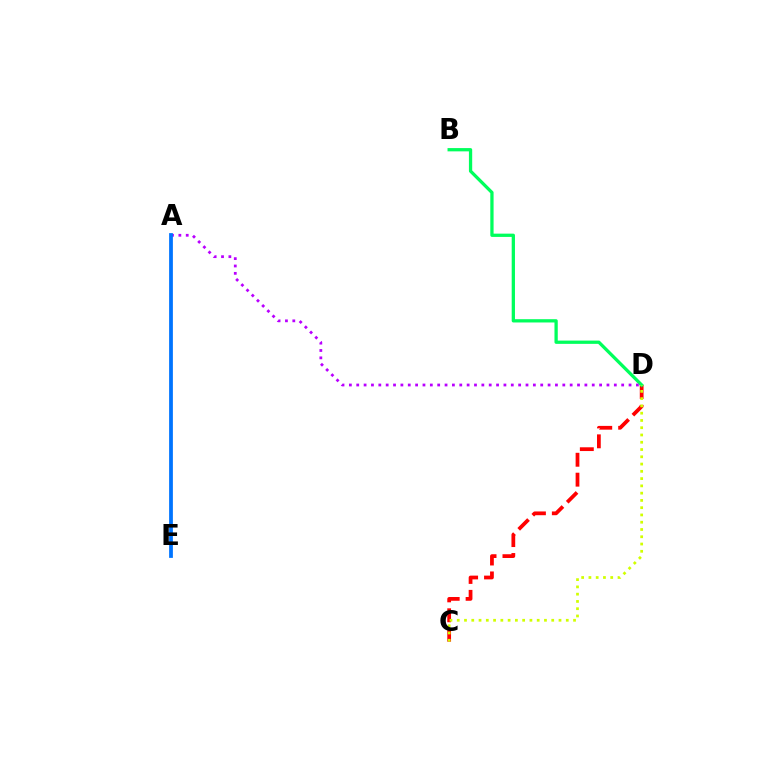{('C', 'D'): [{'color': '#ff0000', 'line_style': 'dashed', 'thickness': 2.7}, {'color': '#d1ff00', 'line_style': 'dotted', 'thickness': 1.98}], ('B', 'D'): [{'color': '#00ff5c', 'line_style': 'solid', 'thickness': 2.36}], ('A', 'D'): [{'color': '#b900ff', 'line_style': 'dotted', 'thickness': 2.0}], ('A', 'E'): [{'color': '#0074ff', 'line_style': 'solid', 'thickness': 2.71}]}